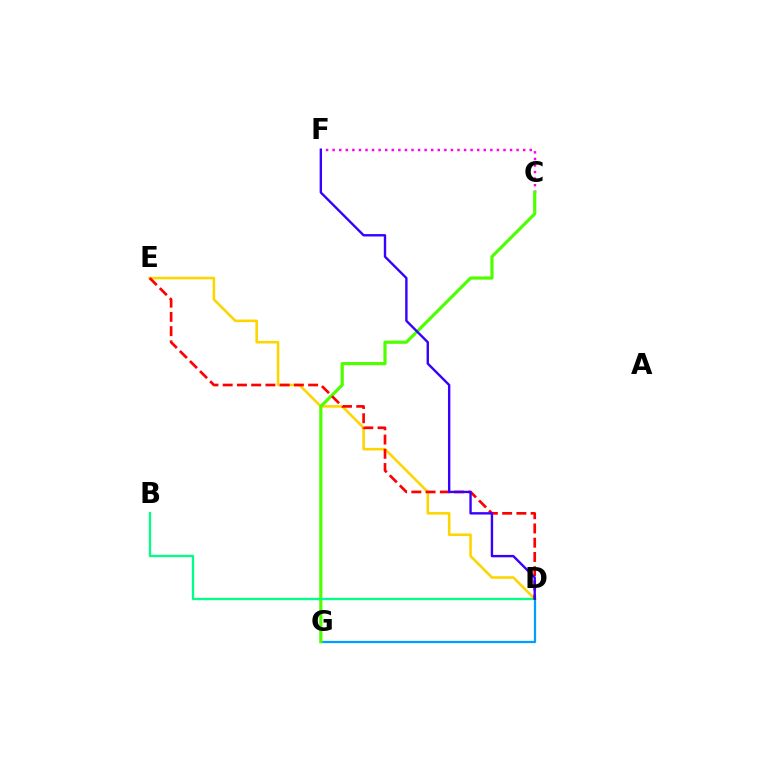{('D', 'G'): [{'color': '#009eff', 'line_style': 'solid', 'thickness': 1.62}], ('C', 'F'): [{'color': '#ff00ed', 'line_style': 'dotted', 'thickness': 1.79}], ('D', 'E'): [{'color': '#ffd500', 'line_style': 'solid', 'thickness': 1.86}, {'color': '#ff0000', 'line_style': 'dashed', 'thickness': 1.93}], ('C', 'G'): [{'color': '#4fff00', 'line_style': 'solid', 'thickness': 2.29}], ('B', 'D'): [{'color': '#00ff86', 'line_style': 'solid', 'thickness': 1.65}], ('D', 'F'): [{'color': '#3700ff', 'line_style': 'solid', 'thickness': 1.71}]}